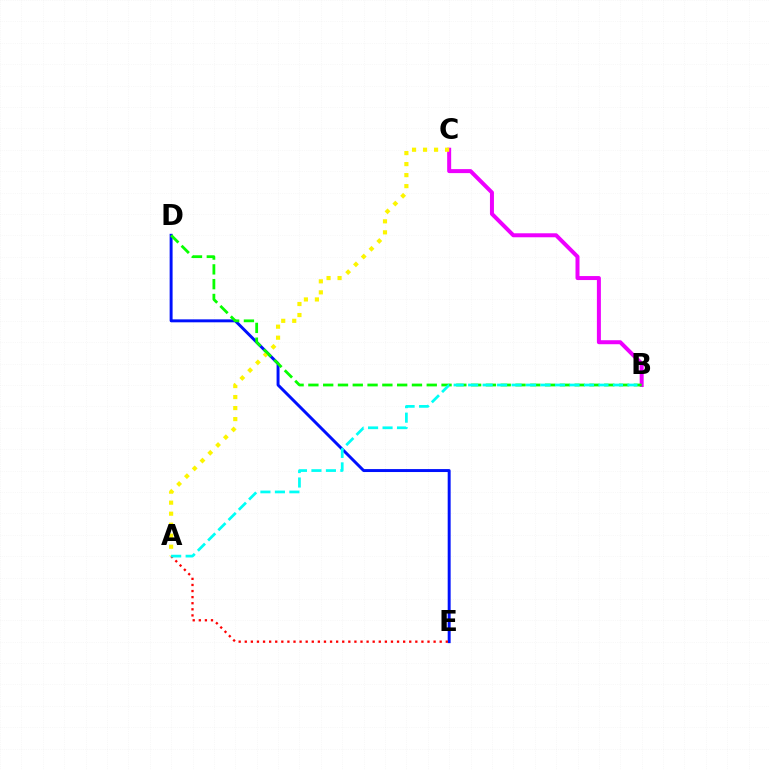{('D', 'E'): [{'color': '#0010ff', 'line_style': 'solid', 'thickness': 2.12}], ('B', 'C'): [{'color': '#ee00ff', 'line_style': 'solid', 'thickness': 2.87}], ('A', 'E'): [{'color': '#ff0000', 'line_style': 'dotted', 'thickness': 1.66}], ('A', 'C'): [{'color': '#fcf500', 'line_style': 'dotted', 'thickness': 2.99}], ('B', 'D'): [{'color': '#08ff00', 'line_style': 'dashed', 'thickness': 2.01}], ('A', 'B'): [{'color': '#00fff6', 'line_style': 'dashed', 'thickness': 1.97}]}